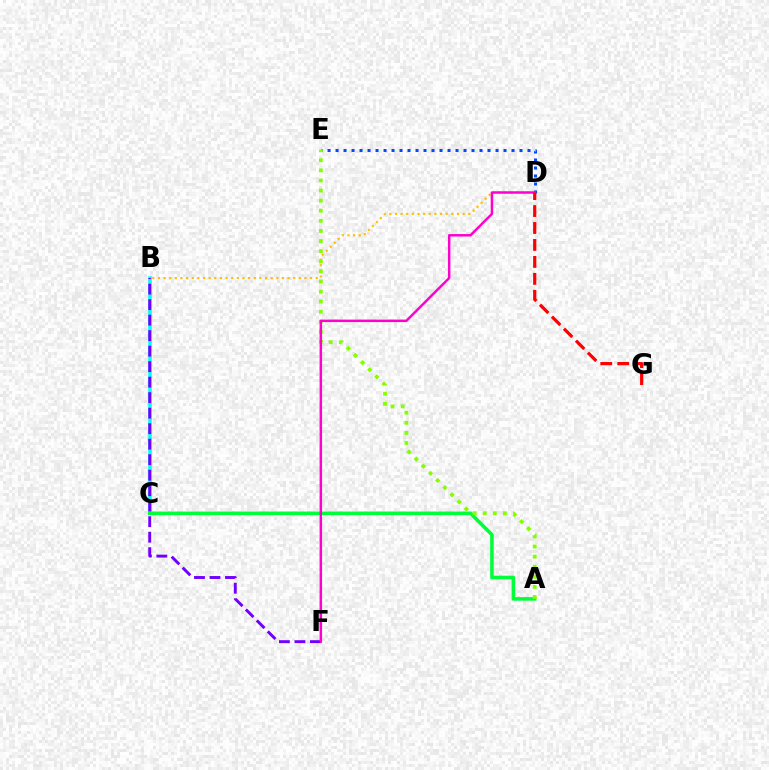{('B', 'C'): [{'color': '#00fff6', 'line_style': 'solid', 'thickness': 2.54}], ('B', 'D'): [{'color': '#ffbd00', 'line_style': 'dotted', 'thickness': 1.53}], ('B', 'F'): [{'color': '#7200ff', 'line_style': 'dashed', 'thickness': 2.11}], ('A', 'C'): [{'color': '#00ff39', 'line_style': 'solid', 'thickness': 2.57}], ('D', 'E'): [{'color': '#004bff', 'line_style': 'dotted', 'thickness': 2.17}], ('A', 'E'): [{'color': '#84ff00', 'line_style': 'dotted', 'thickness': 2.74}], ('D', 'F'): [{'color': '#ff00cf', 'line_style': 'solid', 'thickness': 1.78}], ('D', 'G'): [{'color': '#ff0000', 'line_style': 'dashed', 'thickness': 2.3}]}